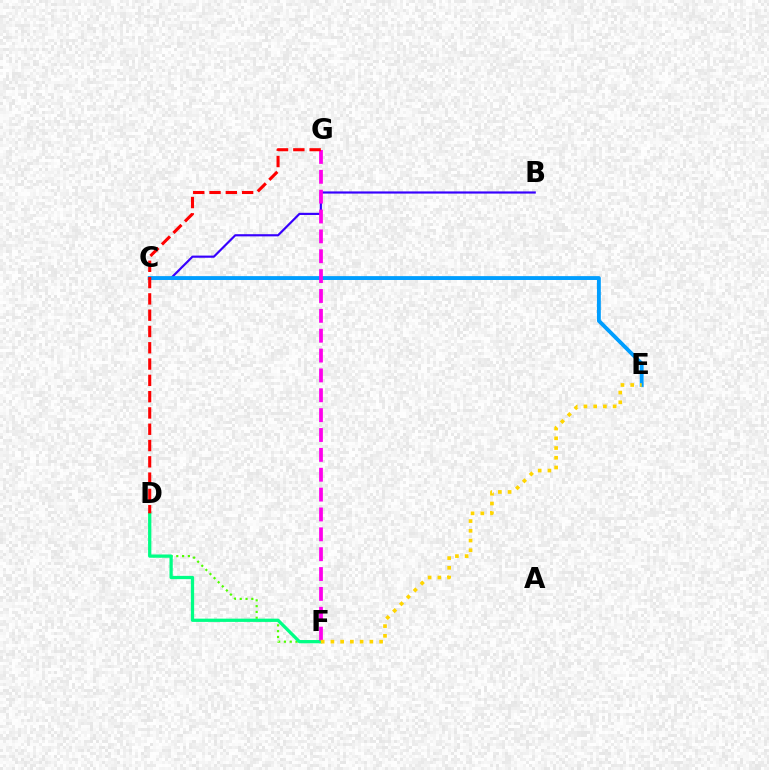{('B', 'C'): [{'color': '#3700ff', 'line_style': 'solid', 'thickness': 1.56}], ('D', 'F'): [{'color': '#4fff00', 'line_style': 'dotted', 'thickness': 1.58}, {'color': '#00ff86', 'line_style': 'solid', 'thickness': 2.35}], ('C', 'E'): [{'color': '#009eff', 'line_style': 'solid', 'thickness': 2.79}], ('F', 'G'): [{'color': '#ff00ed', 'line_style': 'dashed', 'thickness': 2.7}], ('E', 'F'): [{'color': '#ffd500', 'line_style': 'dotted', 'thickness': 2.65}], ('D', 'G'): [{'color': '#ff0000', 'line_style': 'dashed', 'thickness': 2.21}]}